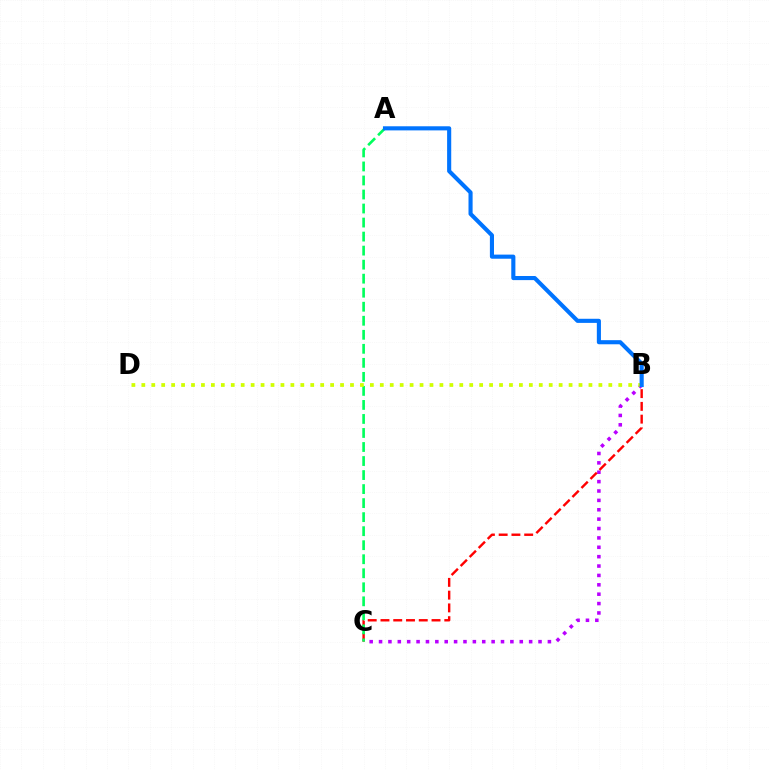{('B', 'C'): [{'color': '#b900ff', 'line_style': 'dotted', 'thickness': 2.55}, {'color': '#ff0000', 'line_style': 'dashed', 'thickness': 1.73}], ('A', 'C'): [{'color': '#00ff5c', 'line_style': 'dashed', 'thickness': 1.91}], ('B', 'D'): [{'color': '#d1ff00', 'line_style': 'dotted', 'thickness': 2.7}], ('A', 'B'): [{'color': '#0074ff', 'line_style': 'solid', 'thickness': 2.96}]}